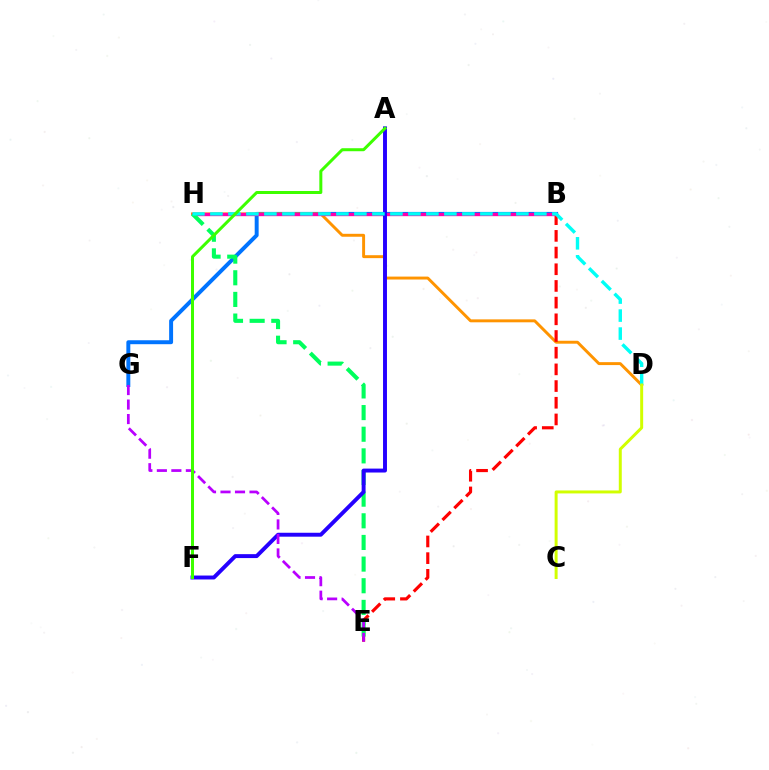{('B', 'G'): [{'color': '#0074ff', 'line_style': 'solid', 'thickness': 2.84}], ('D', 'H'): [{'color': '#ff9400', 'line_style': 'solid', 'thickness': 2.11}, {'color': '#00fff6', 'line_style': 'dashed', 'thickness': 2.45}], ('B', 'E'): [{'color': '#ff0000', 'line_style': 'dashed', 'thickness': 2.27}], ('B', 'H'): [{'color': '#ff00ac', 'line_style': 'solid', 'thickness': 2.41}], ('E', 'H'): [{'color': '#00ff5c', 'line_style': 'dashed', 'thickness': 2.94}], ('A', 'F'): [{'color': '#2500ff', 'line_style': 'solid', 'thickness': 2.83}, {'color': '#3dff00', 'line_style': 'solid', 'thickness': 2.16}], ('E', 'G'): [{'color': '#b900ff', 'line_style': 'dashed', 'thickness': 1.97}], ('C', 'D'): [{'color': '#d1ff00', 'line_style': 'solid', 'thickness': 2.14}]}